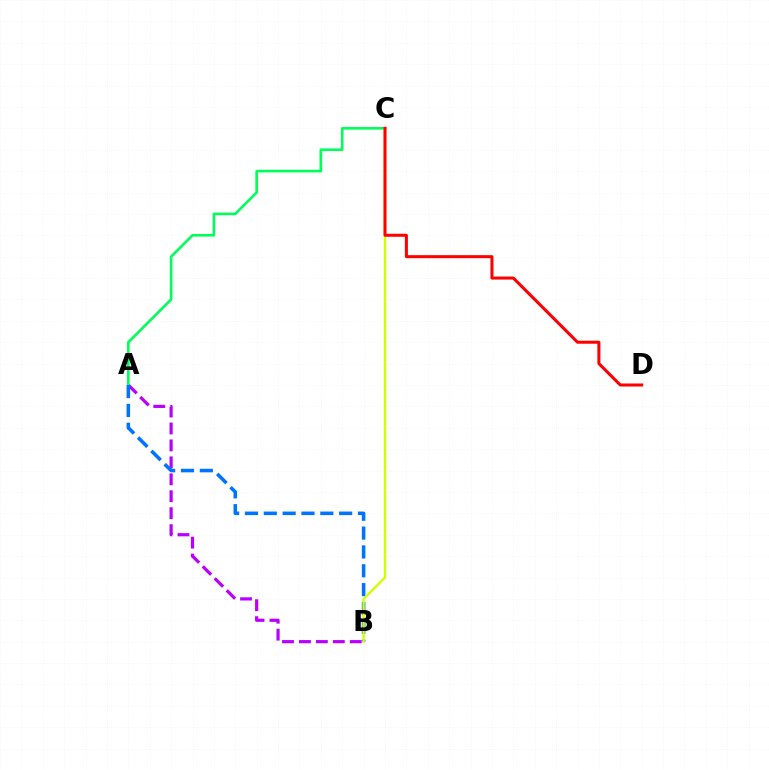{('A', 'B'): [{'color': '#b900ff', 'line_style': 'dashed', 'thickness': 2.3}, {'color': '#0074ff', 'line_style': 'dashed', 'thickness': 2.56}], ('A', 'C'): [{'color': '#00ff5c', 'line_style': 'solid', 'thickness': 1.9}], ('B', 'C'): [{'color': '#d1ff00', 'line_style': 'solid', 'thickness': 1.7}], ('C', 'D'): [{'color': '#ff0000', 'line_style': 'solid', 'thickness': 2.18}]}